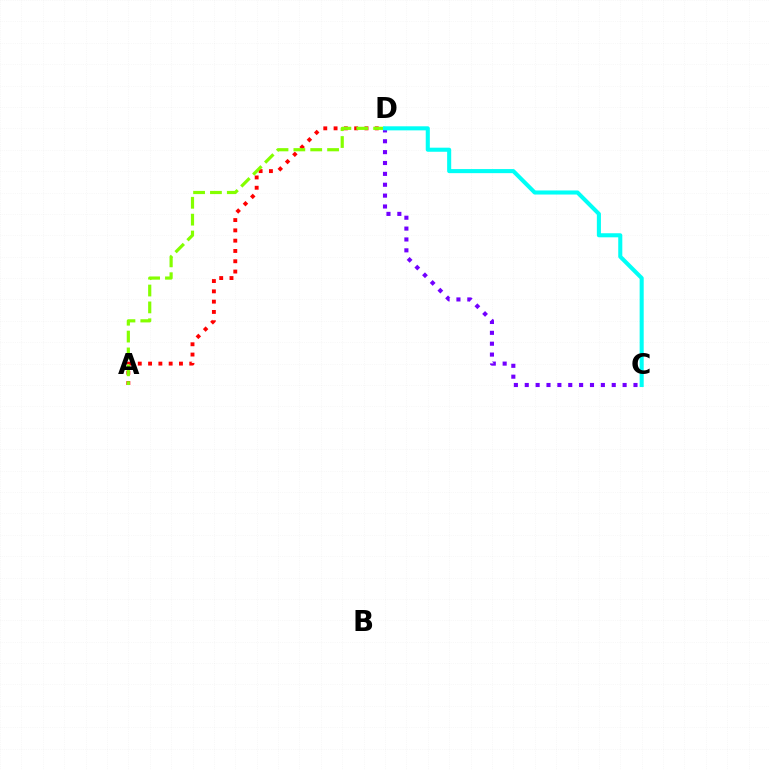{('A', 'D'): [{'color': '#ff0000', 'line_style': 'dotted', 'thickness': 2.8}, {'color': '#84ff00', 'line_style': 'dashed', 'thickness': 2.29}], ('C', 'D'): [{'color': '#7200ff', 'line_style': 'dotted', 'thickness': 2.95}, {'color': '#00fff6', 'line_style': 'solid', 'thickness': 2.93}]}